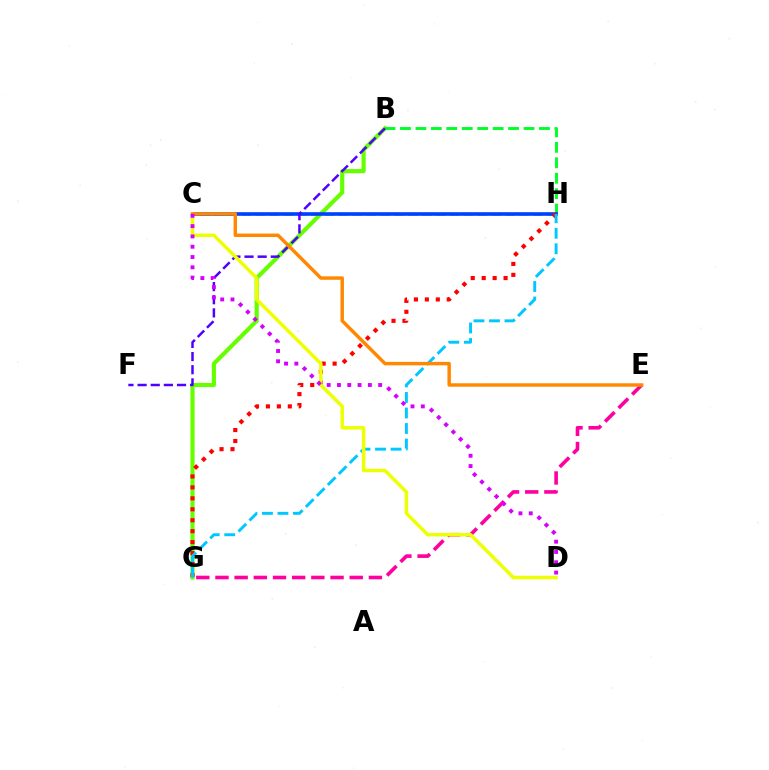{('E', 'G'): [{'color': '#ff00a0', 'line_style': 'dashed', 'thickness': 2.61}], ('C', 'H'): [{'color': '#00ffaf', 'line_style': 'dashed', 'thickness': 1.88}, {'color': '#003fff', 'line_style': 'solid', 'thickness': 2.59}], ('B', 'G'): [{'color': '#66ff00', 'line_style': 'solid', 'thickness': 2.99}], ('B', 'H'): [{'color': '#00ff27', 'line_style': 'dashed', 'thickness': 2.1}], ('G', 'H'): [{'color': '#ff0000', 'line_style': 'dotted', 'thickness': 2.97}, {'color': '#00c7ff', 'line_style': 'dashed', 'thickness': 2.11}], ('B', 'F'): [{'color': '#4f00ff', 'line_style': 'dashed', 'thickness': 1.78}], ('C', 'D'): [{'color': '#eeff00', 'line_style': 'solid', 'thickness': 2.5}, {'color': '#d600ff', 'line_style': 'dotted', 'thickness': 2.8}], ('C', 'E'): [{'color': '#ff8800', 'line_style': 'solid', 'thickness': 2.48}]}